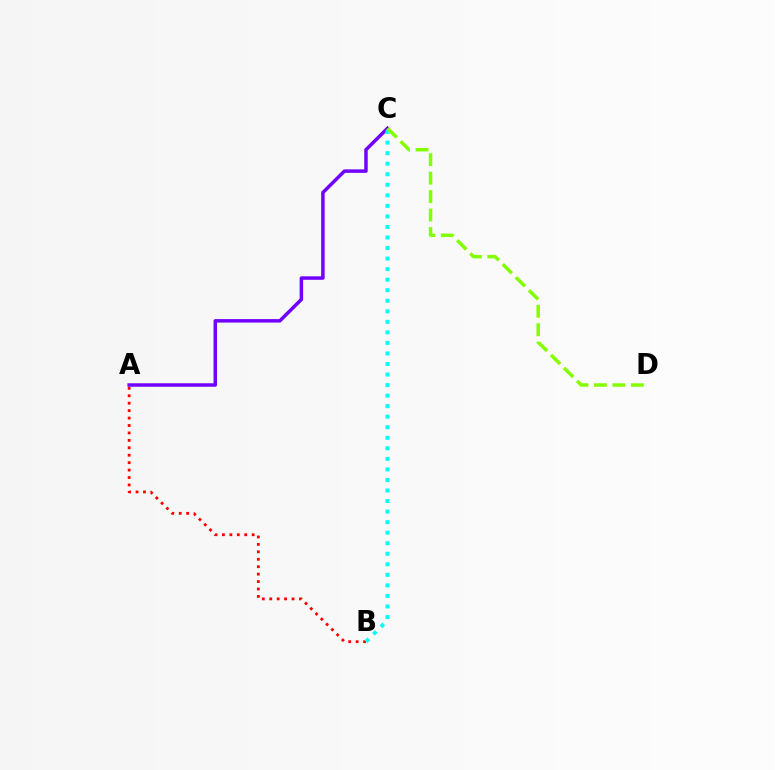{('A', 'B'): [{'color': '#ff0000', 'line_style': 'dotted', 'thickness': 2.02}], ('A', 'C'): [{'color': '#7200ff', 'line_style': 'solid', 'thickness': 2.51}], ('B', 'C'): [{'color': '#00fff6', 'line_style': 'dotted', 'thickness': 2.86}], ('C', 'D'): [{'color': '#84ff00', 'line_style': 'dashed', 'thickness': 2.51}]}